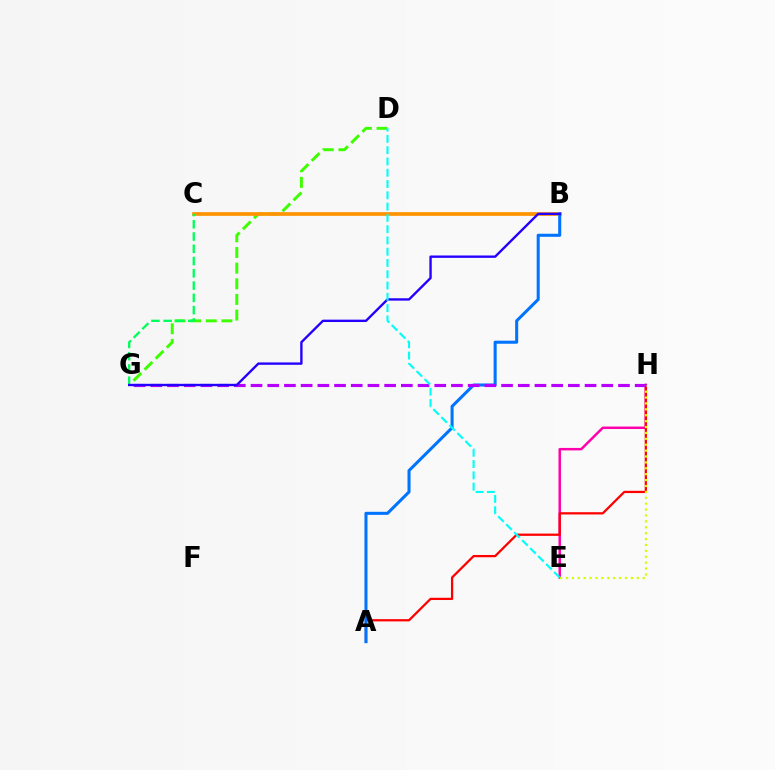{('D', 'G'): [{'color': '#3dff00', 'line_style': 'dashed', 'thickness': 2.13}], ('B', 'C'): [{'color': '#ff9400', 'line_style': 'solid', 'thickness': 2.67}], ('C', 'G'): [{'color': '#00ff5c', 'line_style': 'dashed', 'thickness': 1.67}], ('E', 'H'): [{'color': '#ff00ac', 'line_style': 'solid', 'thickness': 1.78}, {'color': '#d1ff00', 'line_style': 'dotted', 'thickness': 1.6}], ('A', 'H'): [{'color': '#ff0000', 'line_style': 'solid', 'thickness': 1.62}], ('A', 'B'): [{'color': '#0074ff', 'line_style': 'solid', 'thickness': 2.19}], ('G', 'H'): [{'color': '#b900ff', 'line_style': 'dashed', 'thickness': 2.27}], ('B', 'G'): [{'color': '#2500ff', 'line_style': 'solid', 'thickness': 1.71}], ('D', 'E'): [{'color': '#00fff6', 'line_style': 'dashed', 'thickness': 1.53}]}